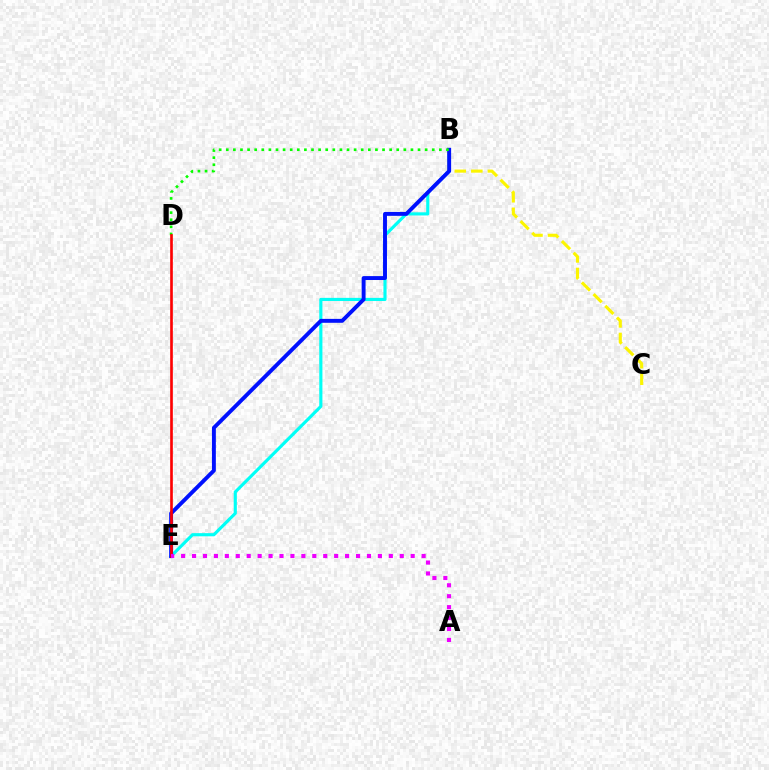{('B', 'E'): [{'color': '#00fff6', 'line_style': 'solid', 'thickness': 2.26}, {'color': '#0010ff', 'line_style': 'solid', 'thickness': 2.81}], ('B', 'C'): [{'color': '#fcf500', 'line_style': 'dashed', 'thickness': 2.25}], ('B', 'D'): [{'color': '#08ff00', 'line_style': 'dotted', 'thickness': 1.93}], ('D', 'E'): [{'color': '#ff0000', 'line_style': 'solid', 'thickness': 1.91}], ('A', 'E'): [{'color': '#ee00ff', 'line_style': 'dotted', 'thickness': 2.97}]}